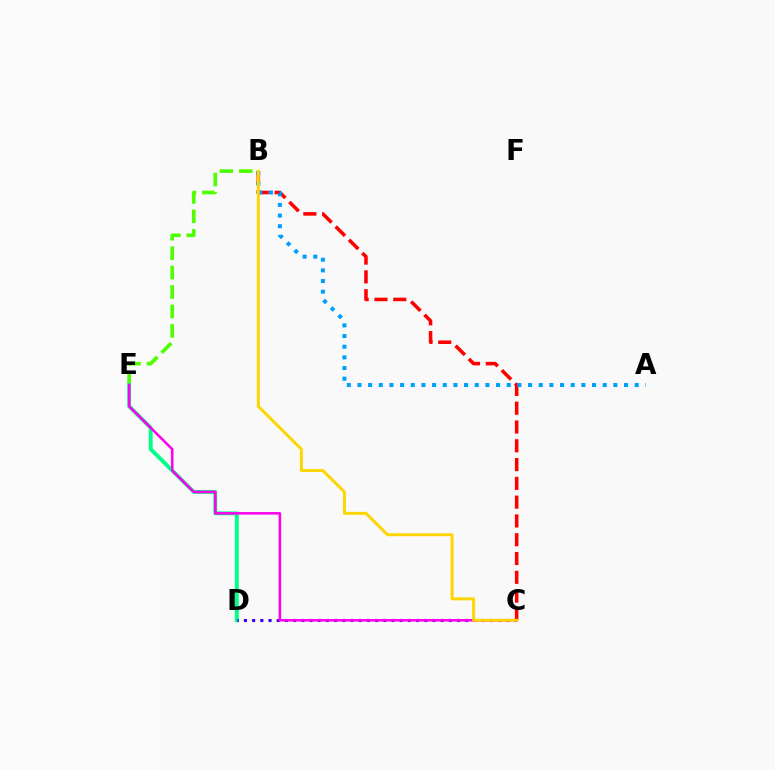{('B', 'C'): [{'color': '#ff0000', 'line_style': 'dashed', 'thickness': 2.55}, {'color': '#ffd500', 'line_style': 'solid', 'thickness': 2.12}], ('A', 'B'): [{'color': '#009eff', 'line_style': 'dotted', 'thickness': 2.9}], ('B', 'E'): [{'color': '#4fff00', 'line_style': 'dashed', 'thickness': 2.64}], ('D', 'E'): [{'color': '#00ff86', 'line_style': 'solid', 'thickness': 2.79}], ('C', 'D'): [{'color': '#3700ff', 'line_style': 'dotted', 'thickness': 2.23}], ('C', 'E'): [{'color': '#ff00ed', 'line_style': 'solid', 'thickness': 1.84}]}